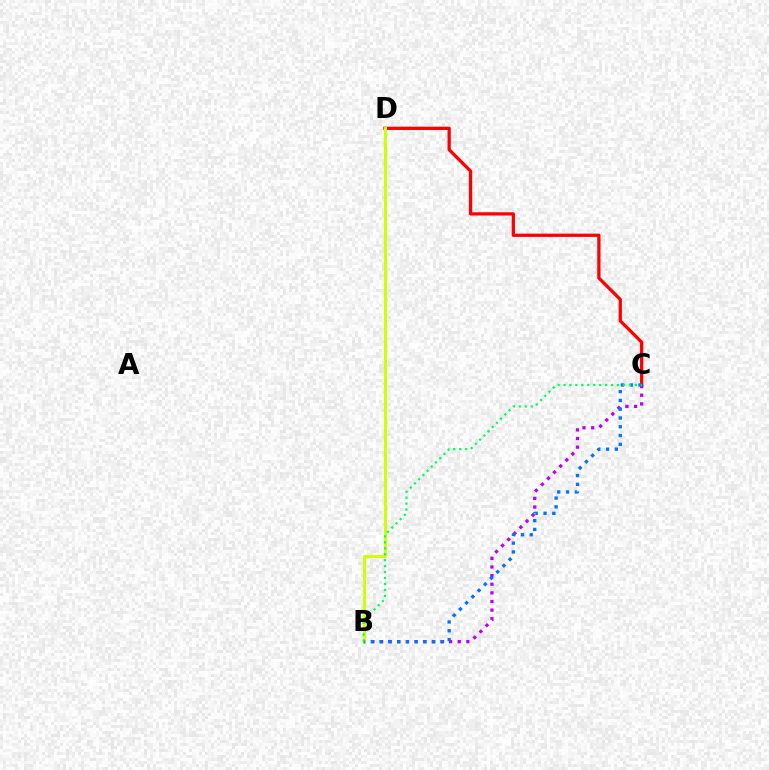{('C', 'D'): [{'color': '#ff0000', 'line_style': 'solid', 'thickness': 2.36}], ('B', 'C'): [{'color': '#b900ff', 'line_style': 'dotted', 'thickness': 2.34}, {'color': '#0074ff', 'line_style': 'dotted', 'thickness': 2.39}, {'color': '#00ff5c', 'line_style': 'dotted', 'thickness': 1.62}], ('B', 'D'): [{'color': '#d1ff00', 'line_style': 'solid', 'thickness': 2.12}]}